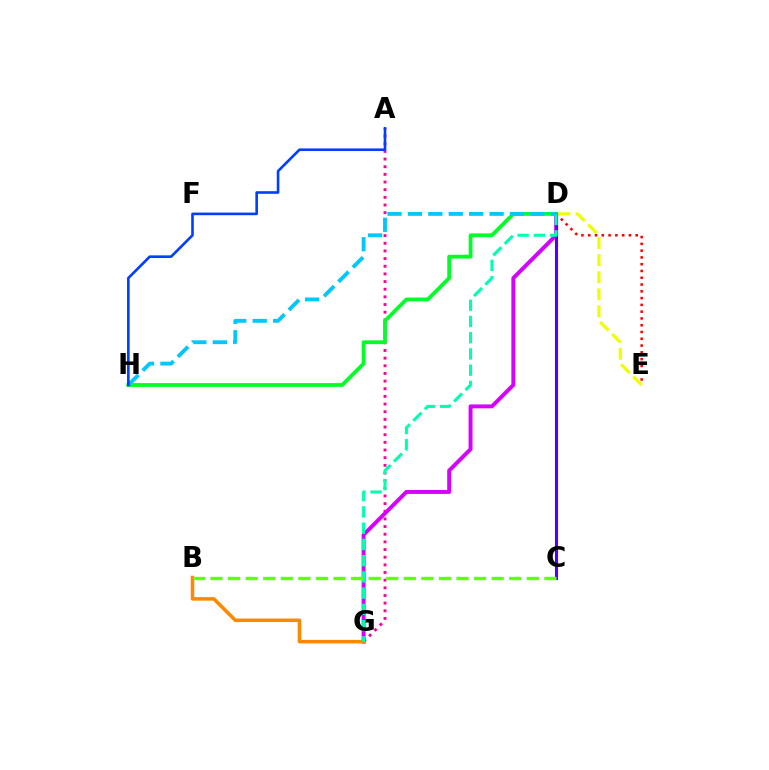{('A', 'G'): [{'color': '#ff00a0', 'line_style': 'dotted', 'thickness': 2.08}], ('D', 'G'): [{'color': '#d600ff', 'line_style': 'solid', 'thickness': 2.83}, {'color': '#00ffaf', 'line_style': 'dashed', 'thickness': 2.21}], ('C', 'D'): [{'color': '#4f00ff', 'line_style': 'solid', 'thickness': 2.23}], ('D', 'H'): [{'color': '#00ff27', 'line_style': 'solid', 'thickness': 2.73}, {'color': '#00c7ff', 'line_style': 'dashed', 'thickness': 2.77}], ('B', 'G'): [{'color': '#ff8800', 'line_style': 'solid', 'thickness': 2.54}], ('D', 'E'): [{'color': '#ff0000', 'line_style': 'dotted', 'thickness': 1.84}, {'color': '#eeff00', 'line_style': 'dashed', 'thickness': 2.32}], ('B', 'C'): [{'color': '#66ff00', 'line_style': 'dashed', 'thickness': 2.39}], ('A', 'H'): [{'color': '#003fff', 'line_style': 'solid', 'thickness': 1.89}]}